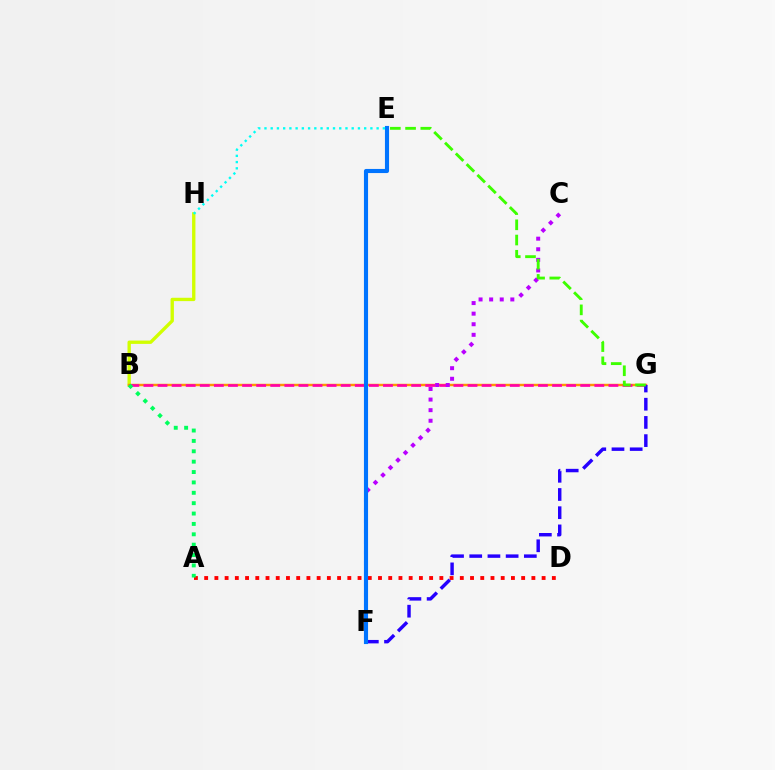{('B', 'H'): [{'color': '#d1ff00', 'line_style': 'solid', 'thickness': 2.41}], ('A', 'D'): [{'color': '#ff0000', 'line_style': 'dotted', 'thickness': 2.78}], ('B', 'G'): [{'color': '#ff9400', 'line_style': 'solid', 'thickness': 1.76}, {'color': '#ff00ac', 'line_style': 'dashed', 'thickness': 1.91}], ('F', 'G'): [{'color': '#2500ff', 'line_style': 'dashed', 'thickness': 2.47}], ('C', 'F'): [{'color': '#b900ff', 'line_style': 'dotted', 'thickness': 2.88}], ('E', 'G'): [{'color': '#3dff00', 'line_style': 'dashed', 'thickness': 2.07}], ('A', 'B'): [{'color': '#00ff5c', 'line_style': 'dotted', 'thickness': 2.82}], ('E', 'F'): [{'color': '#0074ff', 'line_style': 'solid', 'thickness': 2.96}], ('E', 'H'): [{'color': '#00fff6', 'line_style': 'dotted', 'thickness': 1.69}]}